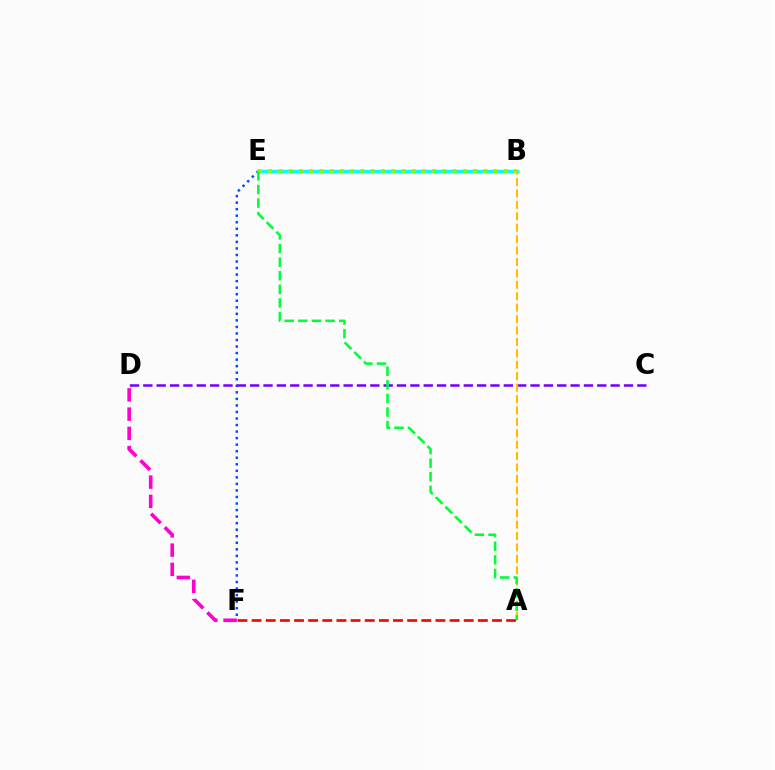{('D', 'F'): [{'color': '#ff00cf', 'line_style': 'dashed', 'thickness': 2.61}], ('E', 'F'): [{'color': '#004bff', 'line_style': 'dotted', 'thickness': 1.78}], ('A', 'F'): [{'color': '#ff0000', 'line_style': 'dashed', 'thickness': 1.92}], ('C', 'D'): [{'color': '#7200ff', 'line_style': 'dashed', 'thickness': 1.81}], ('B', 'E'): [{'color': '#00fff6', 'line_style': 'solid', 'thickness': 2.48}, {'color': '#84ff00', 'line_style': 'dotted', 'thickness': 2.78}], ('A', 'B'): [{'color': '#ffbd00', 'line_style': 'dashed', 'thickness': 1.55}], ('A', 'E'): [{'color': '#00ff39', 'line_style': 'dashed', 'thickness': 1.85}]}